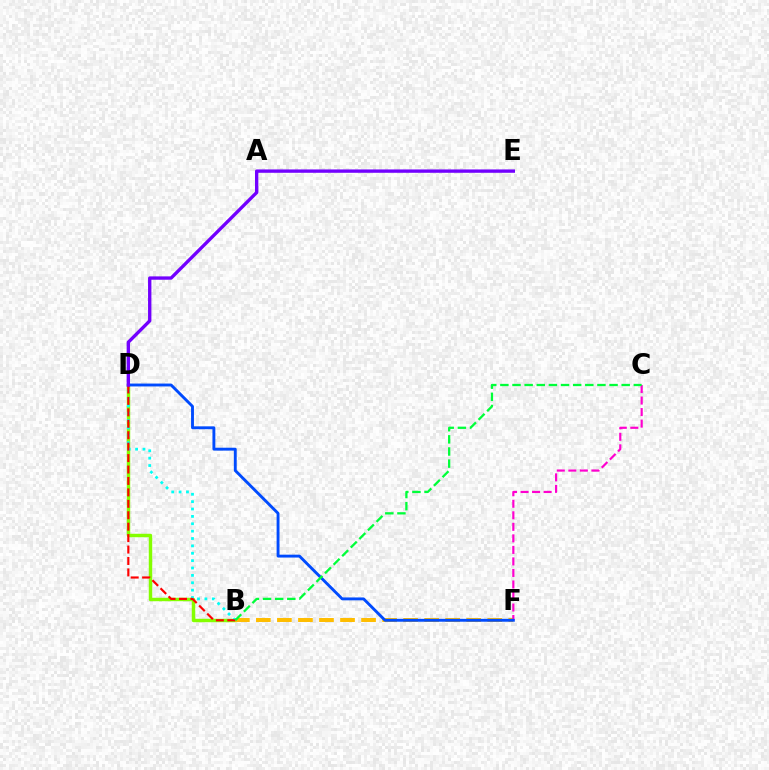{('B', 'D'): [{'color': '#84ff00', 'line_style': 'solid', 'thickness': 2.49}, {'color': '#00fff6', 'line_style': 'dotted', 'thickness': 2.0}, {'color': '#ff0000', 'line_style': 'dashed', 'thickness': 1.55}], ('B', 'F'): [{'color': '#ffbd00', 'line_style': 'dashed', 'thickness': 2.86}], ('C', 'F'): [{'color': '#ff00cf', 'line_style': 'dashed', 'thickness': 1.57}], ('D', 'F'): [{'color': '#004bff', 'line_style': 'solid', 'thickness': 2.08}], ('B', 'C'): [{'color': '#00ff39', 'line_style': 'dashed', 'thickness': 1.65}], ('D', 'E'): [{'color': '#7200ff', 'line_style': 'solid', 'thickness': 2.41}]}